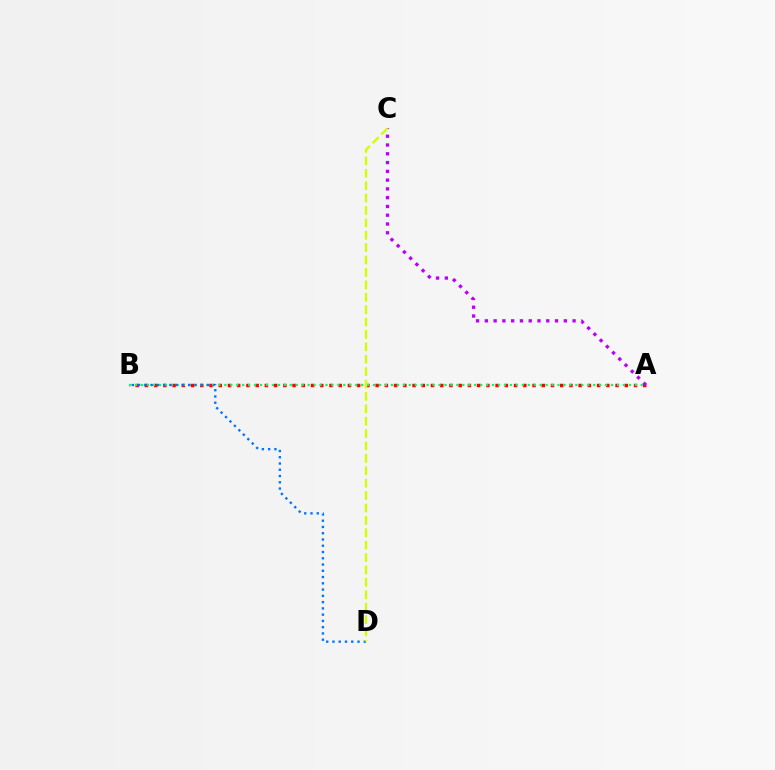{('A', 'B'): [{'color': '#ff0000', 'line_style': 'dotted', 'thickness': 2.51}, {'color': '#00ff5c', 'line_style': 'dotted', 'thickness': 1.62}], ('A', 'C'): [{'color': '#b900ff', 'line_style': 'dotted', 'thickness': 2.38}], ('B', 'D'): [{'color': '#0074ff', 'line_style': 'dotted', 'thickness': 1.7}], ('C', 'D'): [{'color': '#d1ff00', 'line_style': 'dashed', 'thickness': 1.68}]}